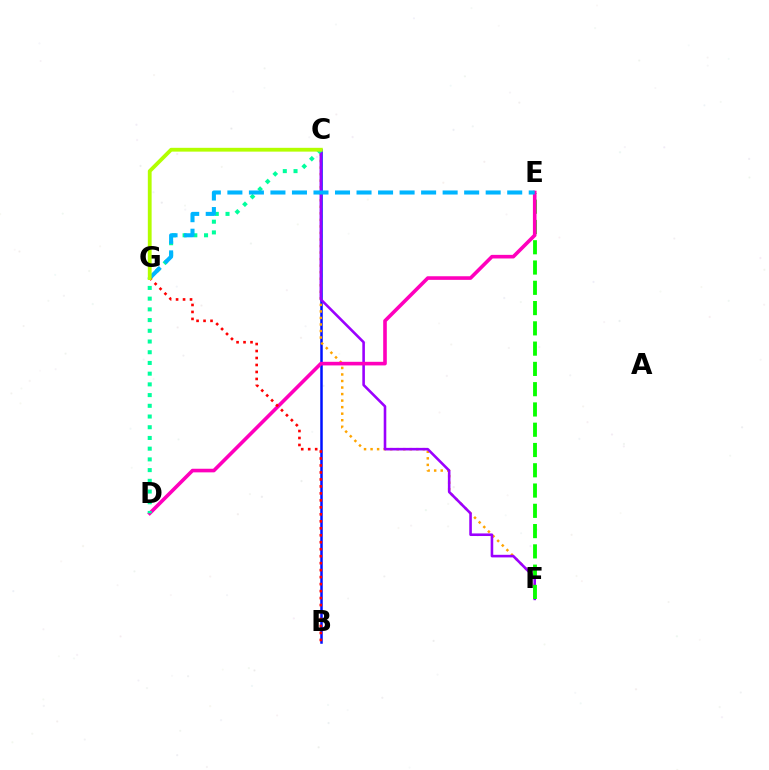{('B', 'C'): [{'color': '#0010ff', 'line_style': 'solid', 'thickness': 1.8}], ('C', 'F'): [{'color': '#ffa500', 'line_style': 'dotted', 'thickness': 1.78}, {'color': '#9b00ff', 'line_style': 'solid', 'thickness': 1.87}], ('E', 'F'): [{'color': '#08ff00', 'line_style': 'dashed', 'thickness': 2.75}], ('D', 'E'): [{'color': '#ff00bd', 'line_style': 'solid', 'thickness': 2.6}], ('C', 'D'): [{'color': '#00ff9d', 'line_style': 'dotted', 'thickness': 2.91}], ('E', 'G'): [{'color': '#00b5ff', 'line_style': 'dashed', 'thickness': 2.92}], ('B', 'G'): [{'color': '#ff0000', 'line_style': 'dotted', 'thickness': 1.9}], ('C', 'G'): [{'color': '#b3ff00', 'line_style': 'solid', 'thickness': 2.74}]}